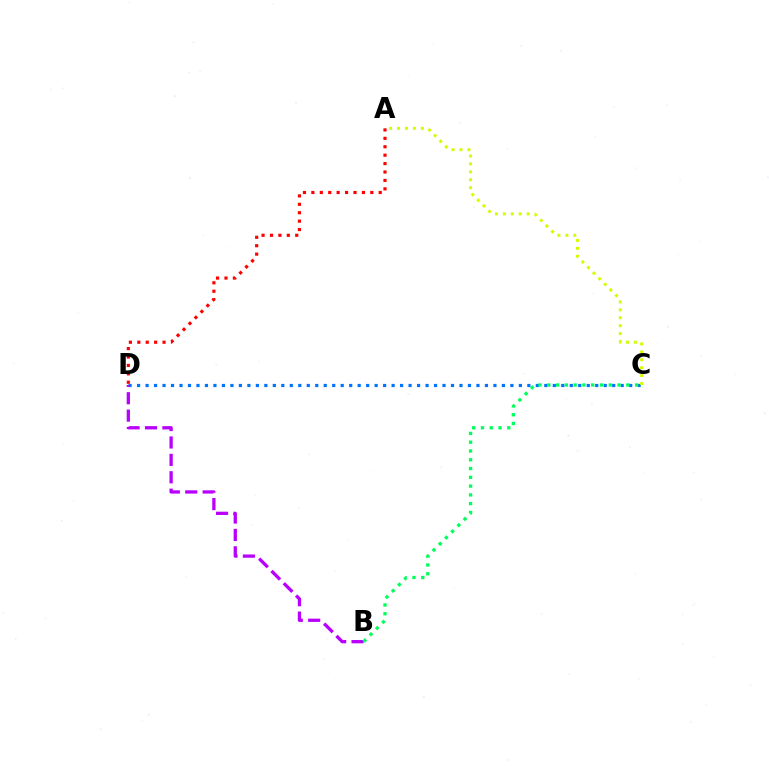{('C', 'D'): [{'color': '#0074ff', 'line_style': 'dotted', 'thickness': 2.31}], ('A', 'C'): [{'color': '#d1ff00', 'line_style': 'dotted', 'thickness': 2.15}], ('A', 'D'): [{'color': '#ff0000', 'line_style': 'dotted', 'thickness': 2.29}], ('B', 'D'): [{'color': '#b900ff', 'line_style': 'dashed', 'thickness': 2.36}], ('B', 'C'): [{'color': '#00ff5c', 'line_style': 'dotted', 'thickness': 2.39}]}